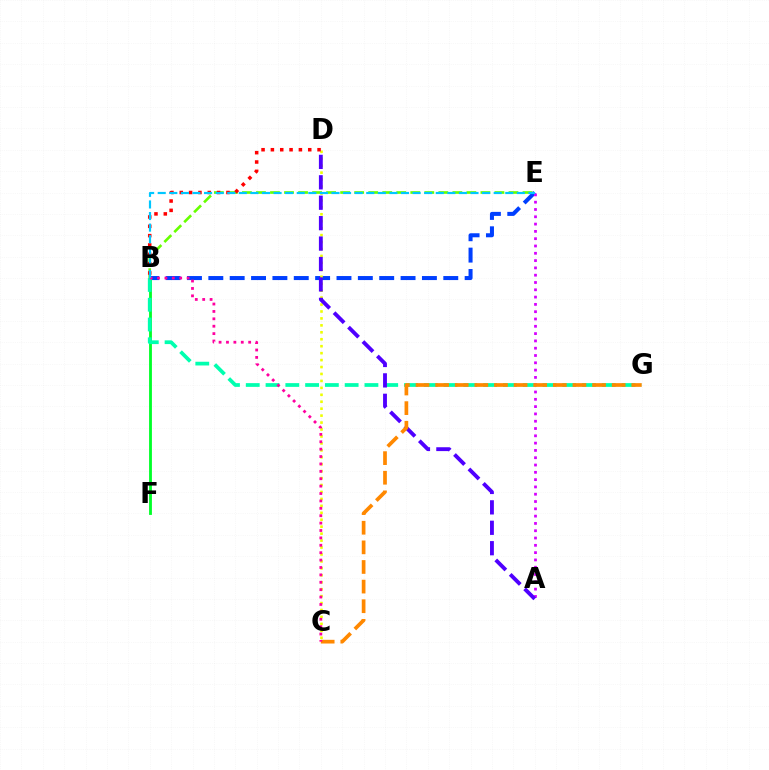{('B', 'E'): [{'color': '#66ff00', 'line_style': 'dashed', 'thickness': 1.91}, {'color': '#003fff', 'line_style': 'dashed', 'thickness': 2.9}, {'color': '#00c7ff', 'line_style': 'dashed', 'thickness': 1.57}], ('C', 'D'): [{'color': '#eeff00', 'line_style': 'dotted', 'thickness': 1.89}], ('B', 'F'): [{'color': '#00ff27', 'line_style': 'solid', 'thickness': 2.03}], ('B', 'G'): [{'color': '#00ffaf', 'line_style': 'dashed', 'thickness': 2.69}], ('A', 'E'): [{'color': '#d600ff', 'line_style': 'dotted', 'thickness': 1.98}], ('B', 'D'): [{'color': '#ff0000', 'line_style': 'dotted', 'thickness': 2.54}], ('A', 'D'): [{'color': '#4f00ff', 'line_style': 'dashed', 'thickness': 2.77}], ('C', 'G'): [{'color': '#ff8800', 'line_style': 'dashed', 'thickness': 2.67}], ('B', 'C'): [{'color': '#ff00a0', 'line_style': 'dotted', 'thickness': 2.01}]}